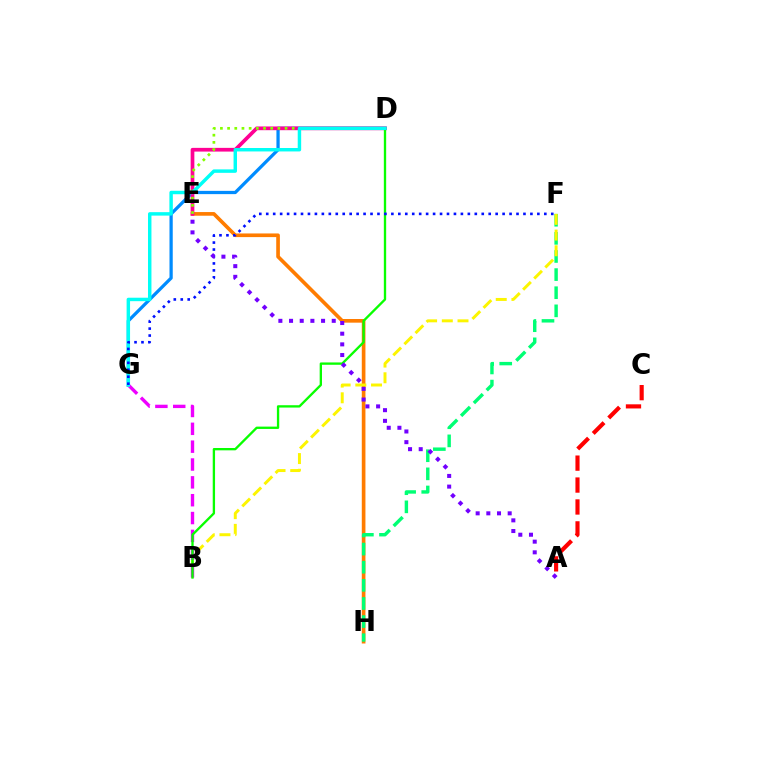{('D', 'G'): [{'color': '#008cff', 'line_style': 'solid', 'thickness': 2.34}, {'color': '#00fff6', 'line_style': 'solid', 'thickness': 2.48}], ('E', 'H'): [{'color': '#ff7c00', 'line_style': 'solid', 'thickness': 2.63}], ('D', 'E'): [{'color': '#ff0094', 'line_style': 'solid', 'thickness': 2.67}, {'color': '#84ff00', 'line_style': 'dotted', 'thickness': 1.95}], ('F', 'H'): [{'color': '#00ff74', 'line_style': 'dashed', 'thickness': 2.46}], ('B', 'F'): [{'color': '#fcf500', 'line_style': 'dashed', 'thickness': 2.13}], ('A', 'C'): [{'color': '#ff0000', 'line_style': 'dashed', 'thickness': 2.98}], ('B', 'G'): [{'color': '#ee00ff', 'line_style': 'dashed', 'thickness': 2.42}], ('B', 'D'): [{'color': '#08ff00', 'line_style': 'solid', 'thickness': 1.68}], ('F', 'G'): [{'color': '#0010ff', 'line_style': 'dotted', 'thickness': 1.89}], ('A', 'E'): [{'color': '#7200ff', 'line_style': 'dotted', 'thickness': 2.9}]}